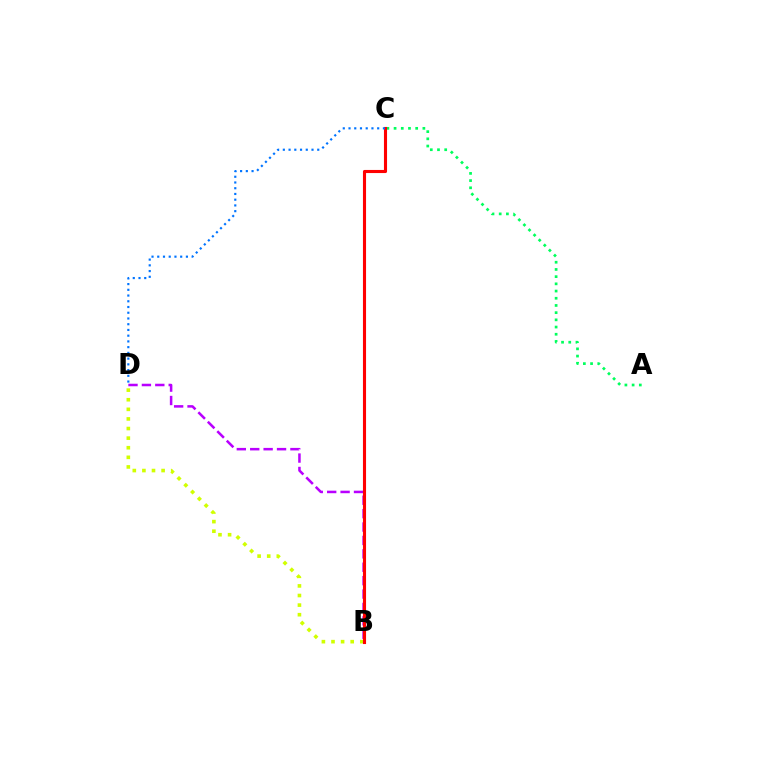{('B', 'D'): [{'color': '#b900ff', 'line_style': 'dashed', 'thickness': 1.82}, {'color': '#d1ff00', 'line_style': 'dotted', 'thickness': 2.61}], ('A', 'C'): [{'color': '#00ff5c', 'line_style': 'dotted', 'thickness': 1.96}], ('B', 'C'): [{'color': '#ff0000', 'line_style': 'solid', 'thickness': 2.23}], ('C', 'D'): [{'color': '#0074ff', 'line_style': 'dotted', 'thickness': 1.56}]}